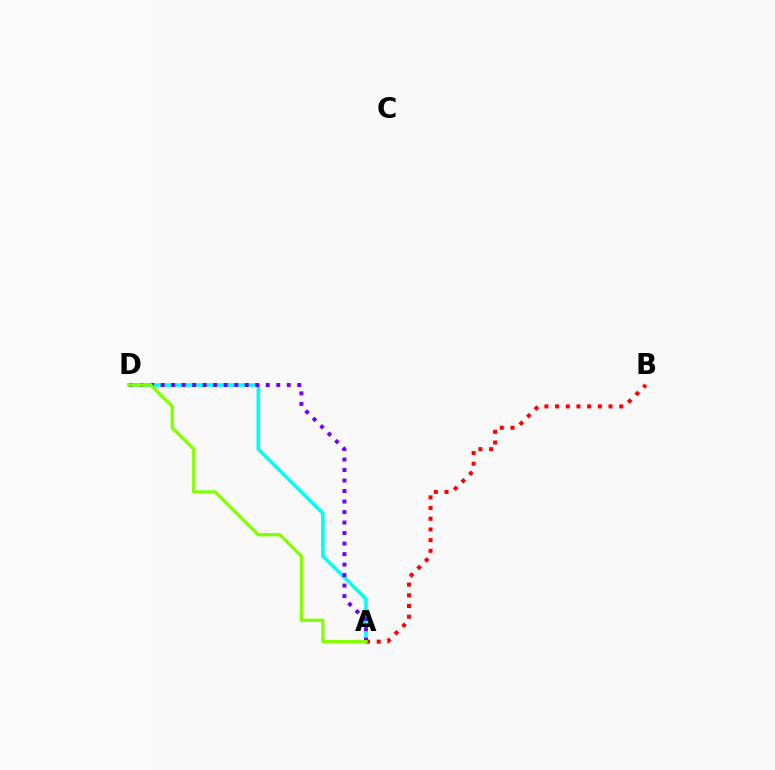{('A', 'D'): [{'color': '#00fff6', 'line_style': 'solid', 'thickness': 2.62}, {'color': '#7200ff', 'line_style': 'dotted', 'thickness': 2.85}, {'color': '#84ff00', 'line_style': 'solid', 'thickness': 2.37}], ('A', 'B'): [{'color': '#ff0000', 'line_style': 'dotted', 'thickness': 2.9}]}